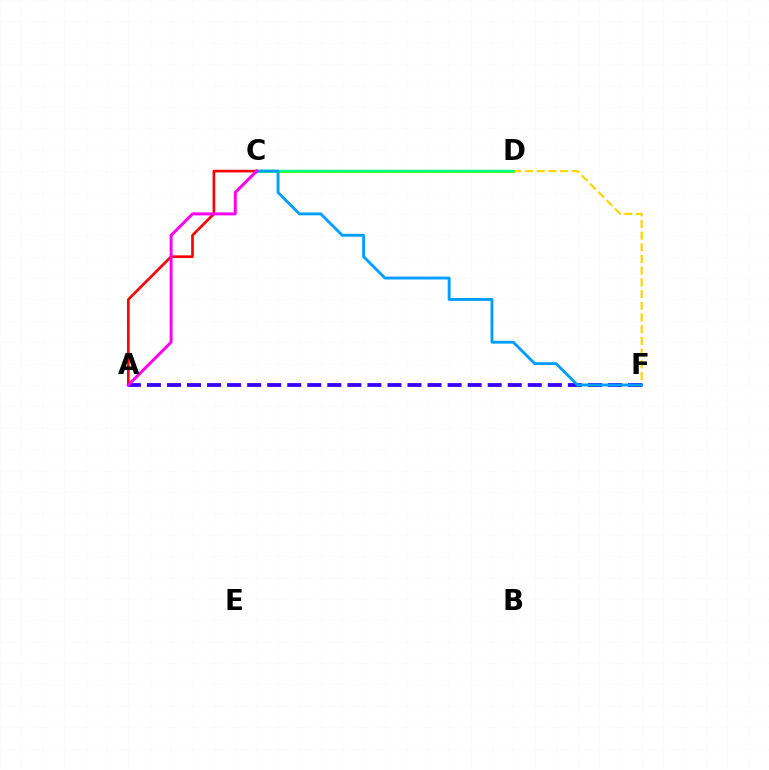{('D', 'F'): [{'color': '#ffd500', 'line_style': 'dashed', 'thickness': 1.59}], ('A', 'C'): [{'color': '#ff0000', 'line_style': 'solid', 'thickness': 1.91}, {'color': '#ff00ed', 'line_style': 'solid', 'thickness': 2.14}], ('C', 'D'): [{'color': '#4fff00', 'line_style': 'solid', 'thickness': 2.1}, {'color': '#00ff86', 'line_style': 'solid', 'thickness': 1.75}], ('A', 'F'): [{'color': '#3700ff', 'line_style': 'dashed', 'thickness': 2.72}], ('C', 'F'): [{'color': '#009eff', 'line_style': 'solid', 'thickness': 2.07}]}